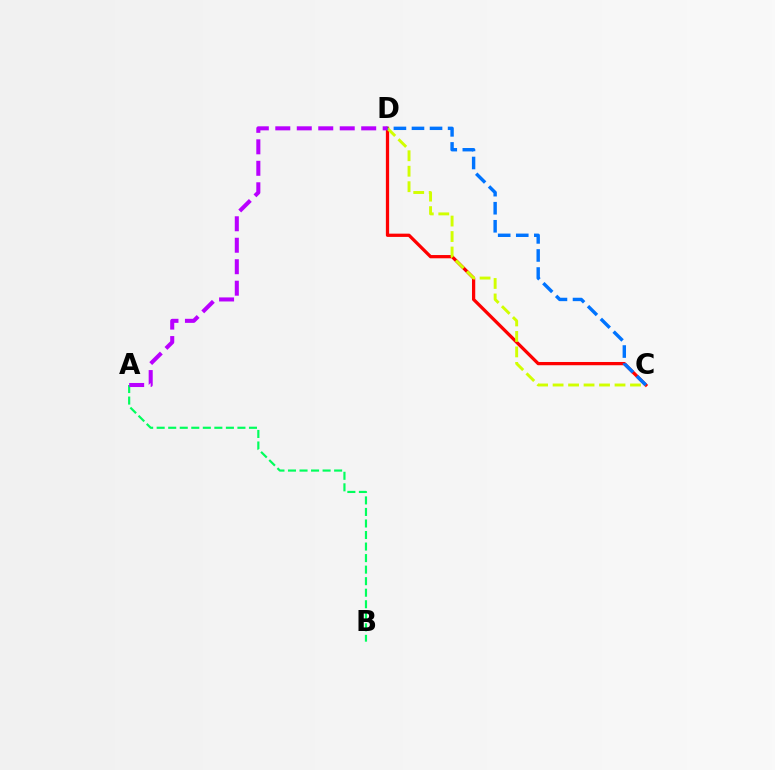{('C', 'D'): [{'color': '#ff0000', 'line_style': 'solid', 'thickness': 2.34}, {'color': '#d1ff00', 'line_style': 'dashed', 'thickness': 2.1}, {'color': '#0074ff', 'line_style': 'dashed', 'thickness': 2.45}], ('A', 'B'): [{'color': '#00ff5c', 'line_style': 'dashed', 'thickness': 1.57}], ('A', 'D'): [{'color': '#b900ff', 'line_style': 'dashed', 'thickness': 2.92}]}